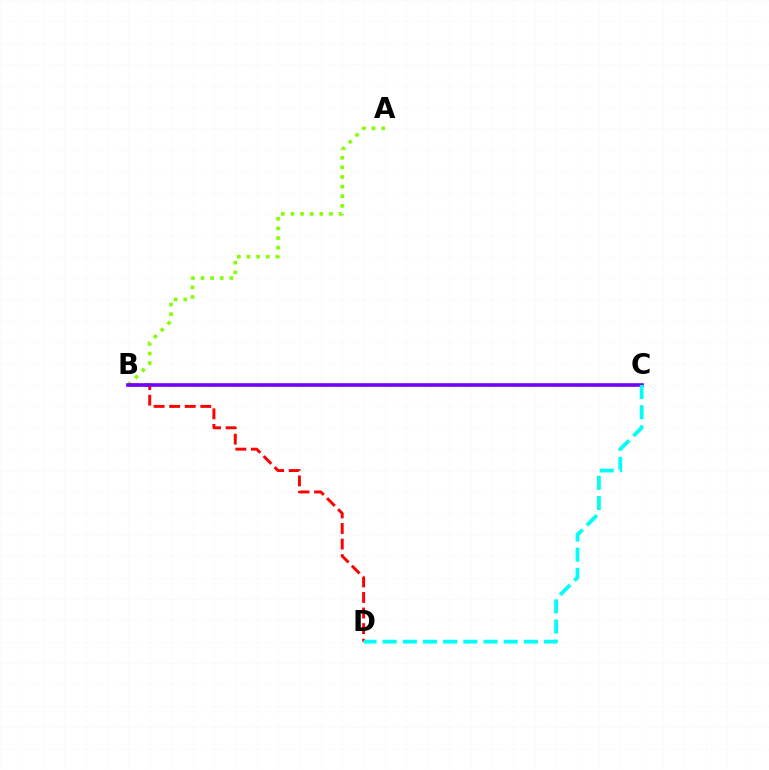{('A', 'B'): [{'color': '#84ff00', 'line_style': 'dotted', 'thickness': 2.62}], ('B', 'D'): [{'color': '#ff0000', 'line_style': 'dashed', 'thickness': 2.11}], ('B', 'C'): [{'color': '#7200ff', 'line_style': 'solid', 'thickness': 2.6}], ('C', 'D'): [{'color': '#00fff6', 'line_style': 'dashed', 'thickness': 2.74}]}